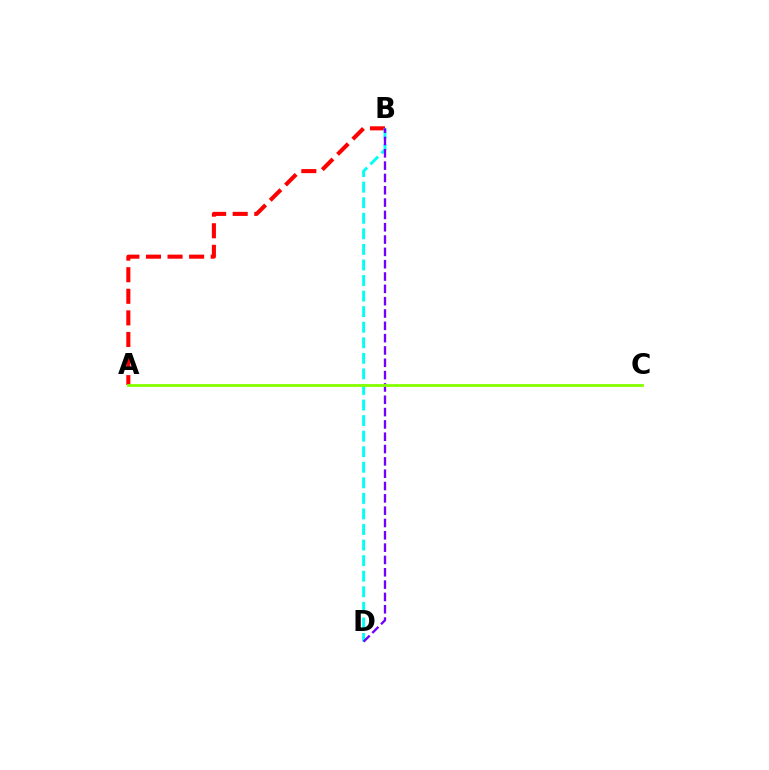{('A', 'B'): [{'color': '#ff0000', 'line_style': 'dashed', 'thickness': 2.93}], ('B', 'D'): [{'color': '#00fff6', 'line_style': 'dashed', 'thickness': 2.11}, {'color': '#7200ff', 'line_style': 'dashed', 'thickness': 1.67}], ('A', 'C'): [{'color': '#84ff00', 'line_style': 'solid', 'thickness': 2.02}]}